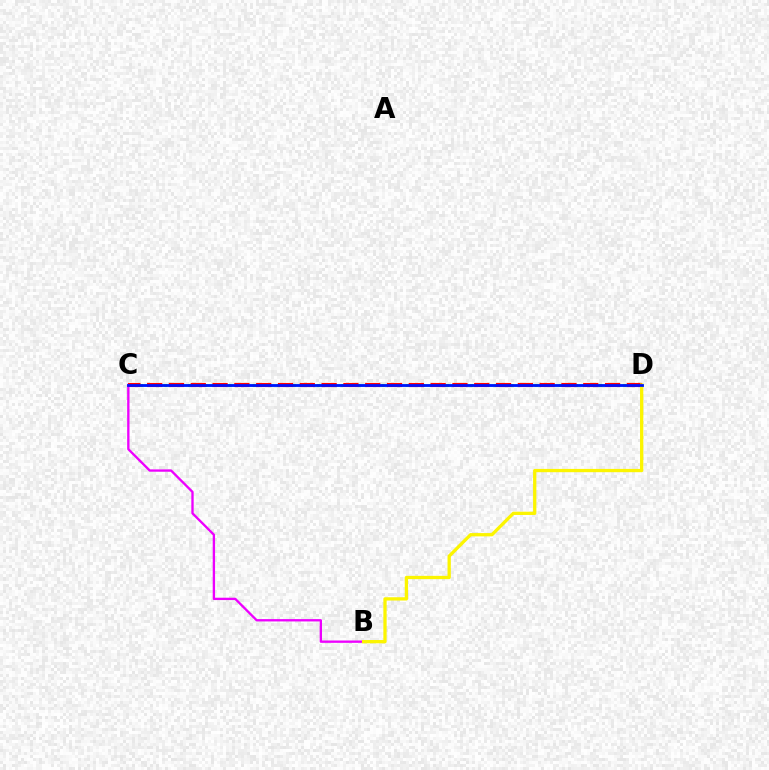{('C', 'D'): [{'color': '#00fff6', 'line_style': 'solid', 'thickness': 1.96}, {'color': '#08ff00', 'line_style': 'dotted', 'thickness': 2.19}, {'color': '#ff0000', 'line_style': 'dashed', 'thickness': 2.96}, {'color': '#0010ff', 'line_style': 'solid', 'thickness': 1.98}], ('B', 'C'): [{'color': '#ee00ff', 'line_style': 'solid', 'thickness': 1.68}], ('B', 'D'): [{'color': '#fcf500', 'line_style': 'solid', 'thickness': 2.36}]}